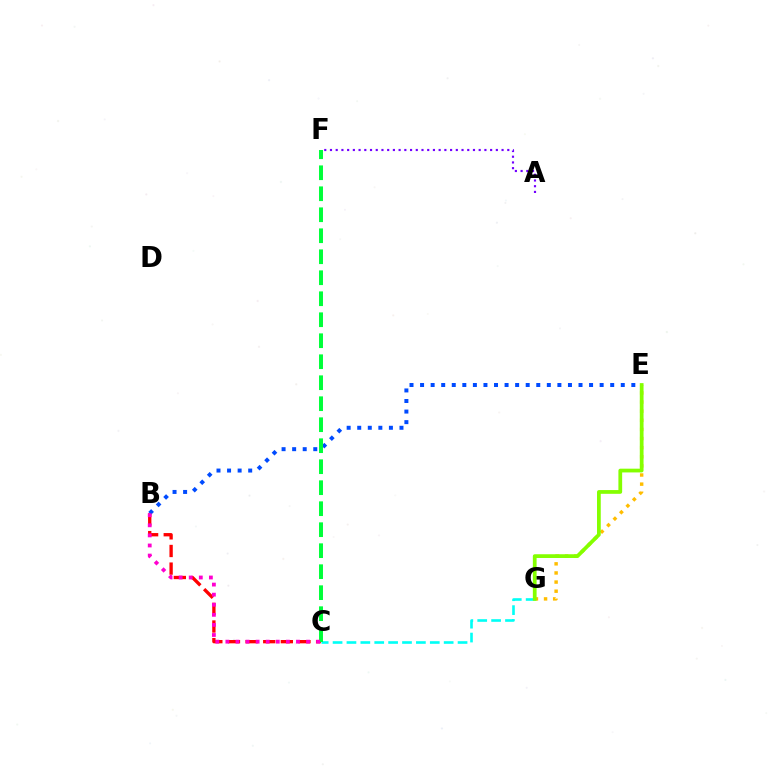{('E', 'G'): [{'color': '#ffbd00', 'line_style': 'dotted', 'thickness': 2.48}, {'color': '#84ff00', 'line_style': 'solid', 'thickness': 2.7}], ('B', 'C'): [{'color': '#ff0000', 'line_style': 'dashed', 'thickness': 2.39}, {'color': '#ff00cf', 'line_style': 'dotted', 'thickness': 2.74}], ('C', 'G'): [{'color': '#00fff6', 'line_style': 'dashed', 'thickness': 1.89}], ('B', 'E'): [{'color': '#004bff', 'line_style': 'dotted', 'thickness': 2.87}], ('A', 'F'): [{'color': '#7200ff', 'line_style': 'dotted', 'thickness': 1.55}], ('C', 'F'): [{'color': '#00ff39', 'line_style': 'dashed', 'thickness': 2.85}]}